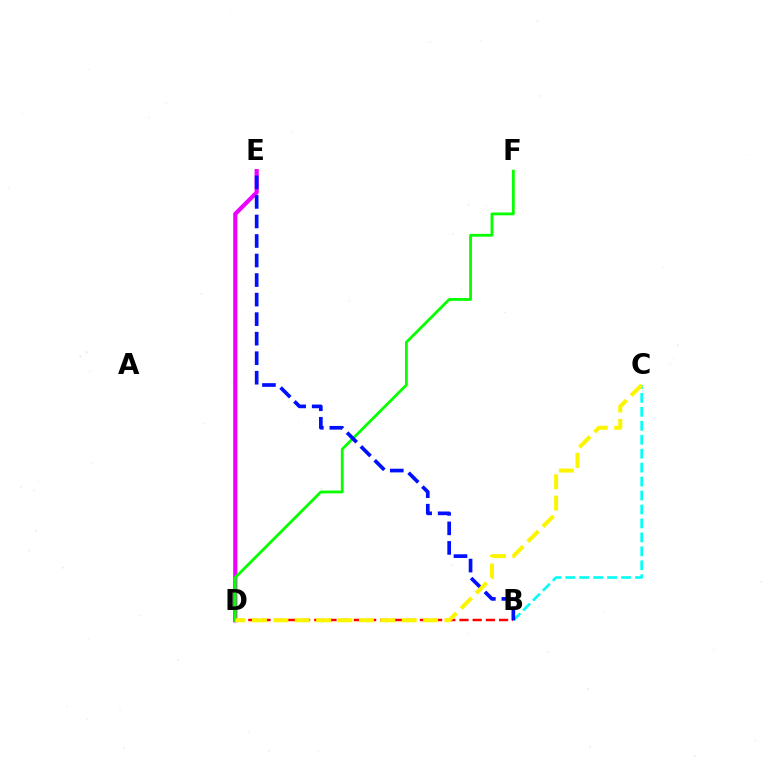{('D', 'E'): [{'color': '#ee00ff', 'line_style': 'solid', 'thickness': 3.0}], ('B', 'C'): [{'color': '#00fff6', 'line_style': 'dashed', 'thickness': 1.89}], ('B', 'D'): [{'color': '#ff0000', 'line_style': 'dashed', 'thickness': 1.79}], ('D', 'F'): [{'color': '#08ff00', 'line_style': 'solid', 'thickness': 2.02}], ('B', 'E'): [{'color': '#0010ff', 'line_style': 'dashed', 'thickness': 2.65}], ('C', 'D'): [{'color': '#fcf500', 'line_style': 'dashed', 'thickness': 2.91}]}